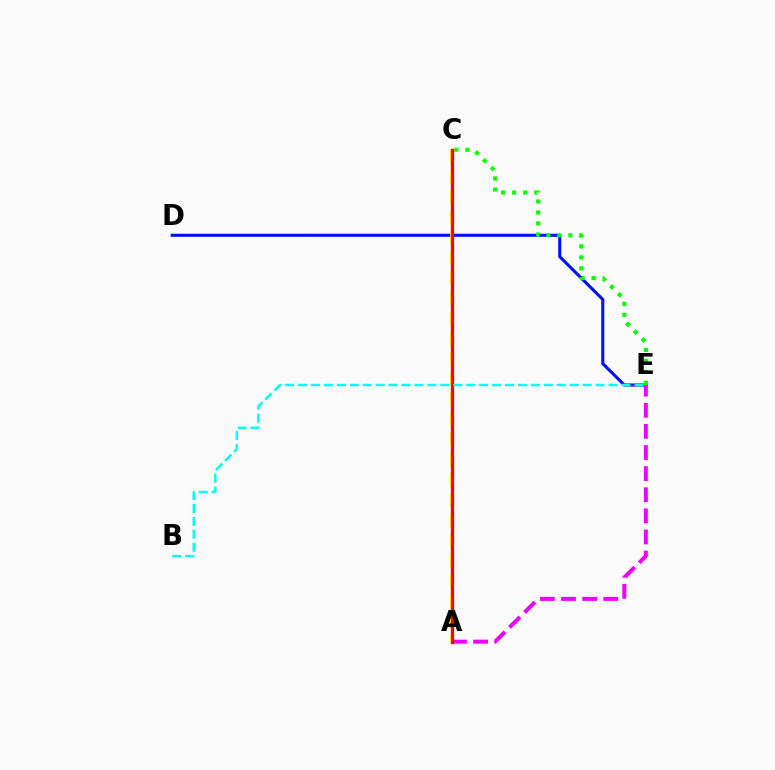{('D', 'E'): [{'color': '#0010ff', 'line_style': 'solid', 'thickness': 2.21}], ('A', 'E'): [{'color': '#ee00ff', 'line_style': 'dashed', 'thickness': 2.87}], ('C', 'E'): [{'color': '#08ff00', 'line_style': 'dotted', 'thickness': 2.99}], ('A', 'C'): [{'color': '#fcf500', 'line_style': 'dashed', 'thickness': 2.74}, {'color': '#ff0000', 'line_style': 'solid', 'thickness': 2.36}], ('B', 'E'): [{'color': '#00fff6', 'line_style': 'dashed', 'thickness': 1.76}]}